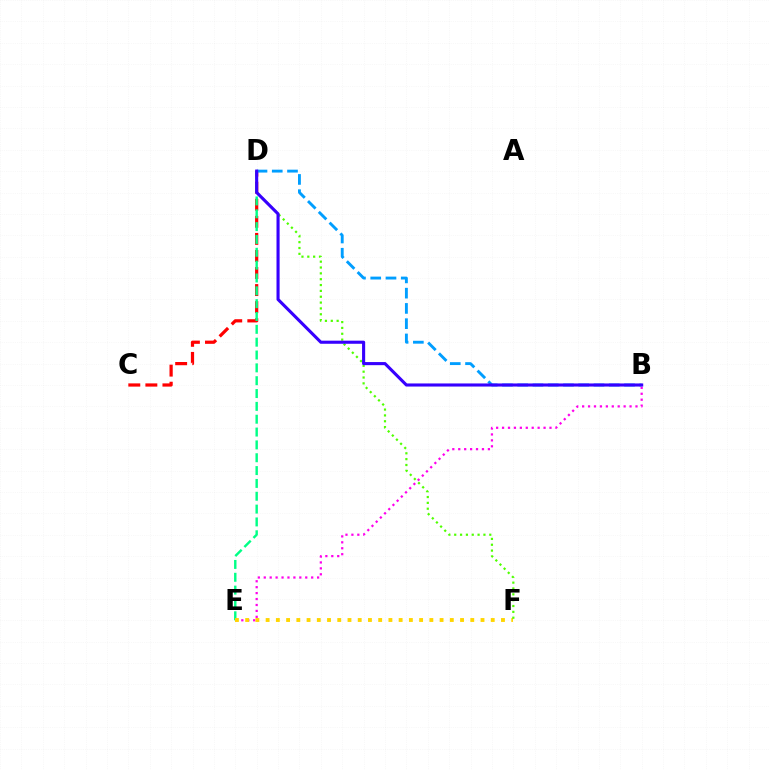{('B', 'E'): [{'color': '#ff00ed', 'line_style': 'dotted', 'thickness': 1.61}], ('C', 'D'): [{'color': '#ff0000', 'line_style': 'dashed', 'thickness': 2.32}], ('D', 'E'): [{'color': '#00ff86', 'line_style': 'dashed', 'thickness': 1.74}], ('E', 'F'): [{'color': '#ffd500', 'line_style': 'dotted', 'thickness': 2.78}], ('D', 'F'): [{'color': '#4fff00', 'line_style': 'dotted', 'thickness': 1.59}], ('B', 'D'): [{'color': '#009eff', 'line_style': 'dashed', 'thickness': 2.07}, {'color': '#3700ff', 'line_style': 'solid', 'thickness': 2.23}]}